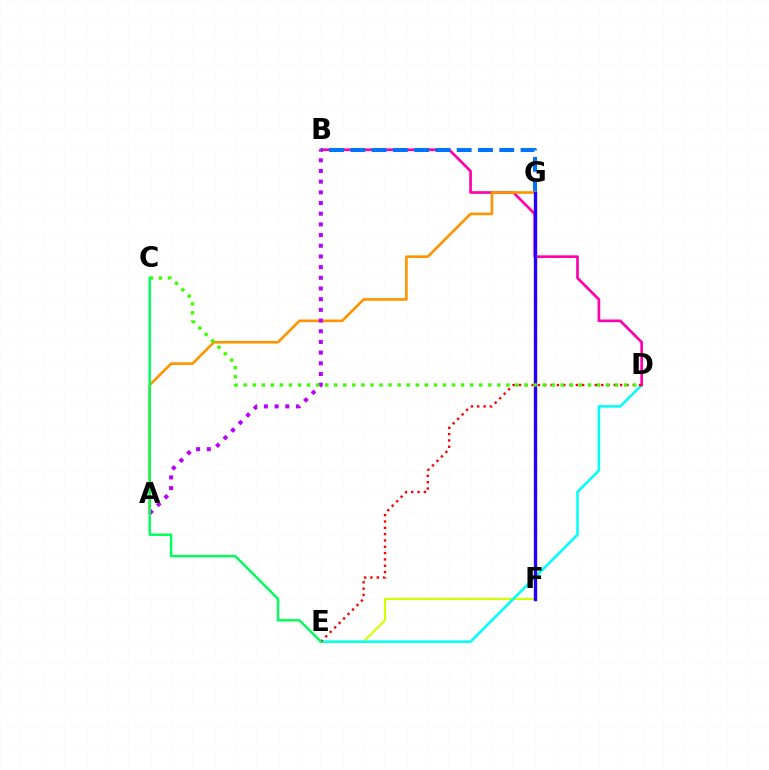{('E', 'F'): [{'color': '#d1ff00', 'line_style': 'solid', 'thickness': 1.54}], ('D', 'E'): [{'color': '#00fff6', 'line_style': 'solid', 'thickness': 1.83}, {'color': '#ff0000', 'line_style': 'dotted', 'thickness': 1.72}], ('B', 'D'): [{'color': '#ff00ac', 'line_style': 'solid', 'thickness': 1.92}], ('B', 'G'): [{'color': '#0074ff', 'line_style': 'dashed', 'thickness': 2.89}], ('A', 'G'): [{'color': '#ff9400', 'line_style': 'solid', 'thickness': 1.91}], ('A', 'B'): [{'color': '#b900ff', 'line_style': 'dotted', 'thickness': 2.9}], ('F', 'G'): [{'color': '#2500ff', 'line_style': 'solid', 'thickness': 2.41}], ('C', 'D'): [{'color': '#3dff00', 'line_style': 'dotted', 'thickness': 2.46}], ('C', 'E'): [{'color': '#00ff5c', 'line_style': 'solid', 'thickness': 1.77}]}